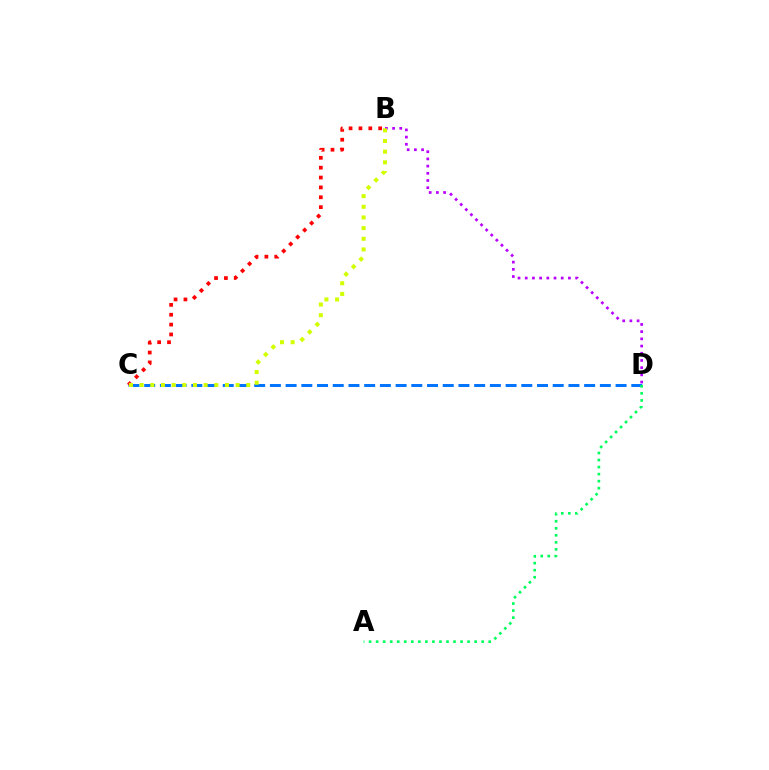{('C', 'D'): [{'color': '#0074ff', 'line_style': 'dashed', 'thickness': 2.13}], ('B', 'D'): [{'color': '#b900ff', 'line_style': 'dotted', 'thickness': 1.96}], ('A', 'D'): [{'color': '#00ff5c', 'line_style': 'dotted', 'thickness': 1.91}], ('B', 'C'): [{'color': '#ff0000', 'line_style': 'dotted', 'thickness': 2.68}, {'color': '#d1ff00', 'line_style': 'dotted', 'thickness': 2.9}]}